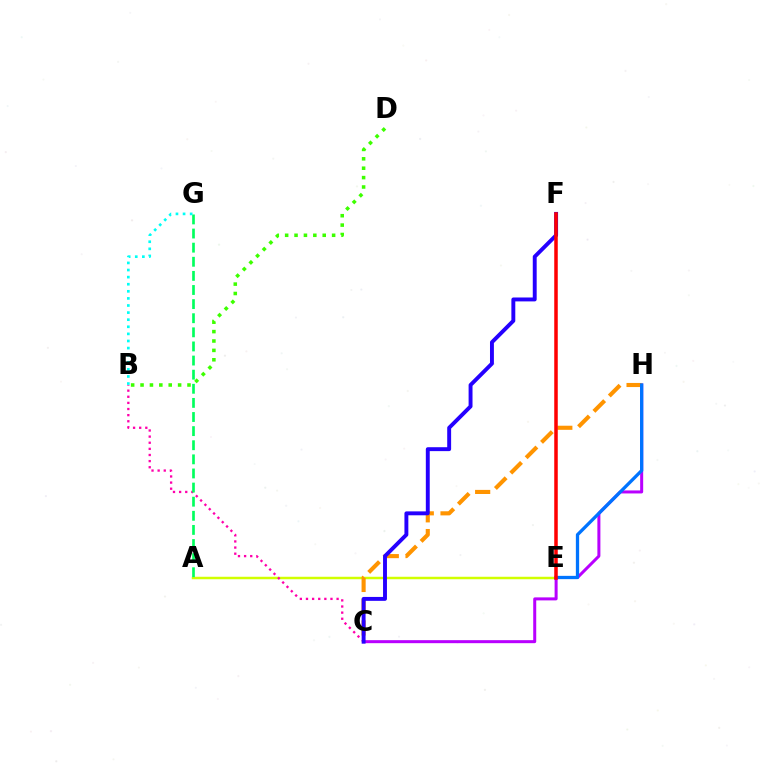{('A', 'E'): [{'color': '#d1ff00', 'line_style': 'solid', 'thickness': 1.78}], ('C', 'H'): [{'color': '#b900ff', 'line_style': 'solid', 'thickness': 2.17}, {'color': '#ff9400', 'line_style': 'dashed', 'thickness': 2.95}], ('B', 'D'): [{'color': '#3dff00', 'line_style': 'dotted', 'thickness': 2.55}], ('B', 'C'): [{'color': '#ff00ac', 'line_style': 'dotted', 'thickness': 1.66}], ('E', 'H'): [{'color': '#0074ff', 'line_style': 'solid', 'thickness': 2.36}], ('A', 'G'): [{'color': '#00ff5c', 'line_style': 'dashed', 'thickness': 1.92}], ('C', 'F'): [{'color': '#2500ff', 'line_style': 'solid', 'thickness': 2.81}], ('B', 'G'): [{'color': '#00fff6', 'line_style': 'dotted', 'thickness': 1.93}], ('E', 'F'): [{'color': '#ff0000', 'line_style': 'solid', 'thickness': 2.53}]}